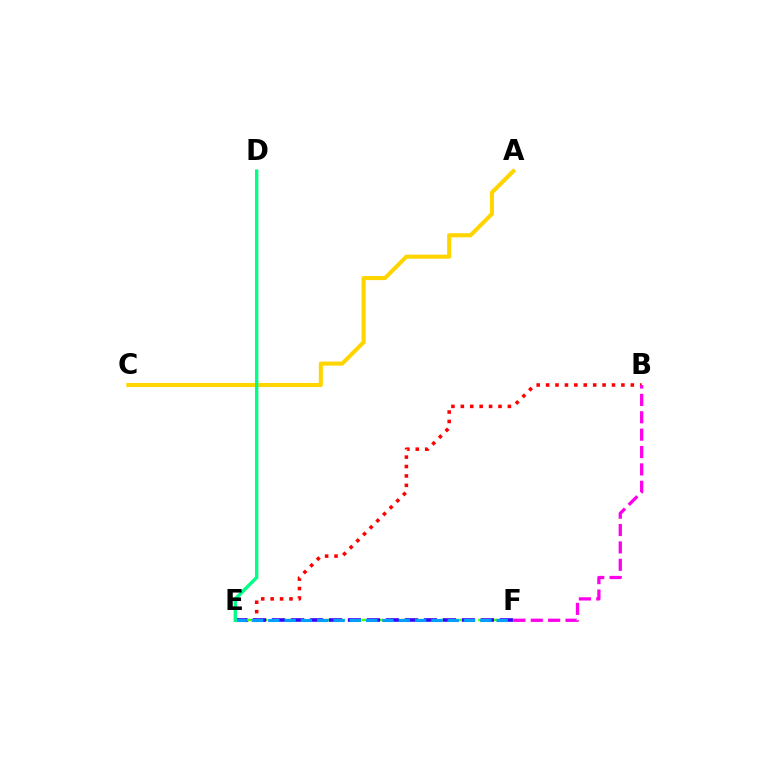{('A', 'C'): [{'color': '#ffd500', 'line_style': 'solid', 'thickness': 2.94}], ('B', 'E'): [{'color': '#ff0000', 'line_style': 'dotted', 'thickness': 2.56}], ('E', 'F'): [{'color': '#4fff00', 'line_style': 'dashed', 'thickness': 1.76}, {'color': '#3700ff', 'line_style': 'dashed', 'thickness': 2.58}, {'color': '#009eff', 'line_style': 'dashed', 'thickness': 2.22}], ('B', 'F'): [{'color': '#ff00ed', 'line_style': 'dashed', 'thickness': 2.36}], ('D', 'E'): [{'color': '#00ff86', 'line_style': 'solid', 'thickness': 2.45}]}